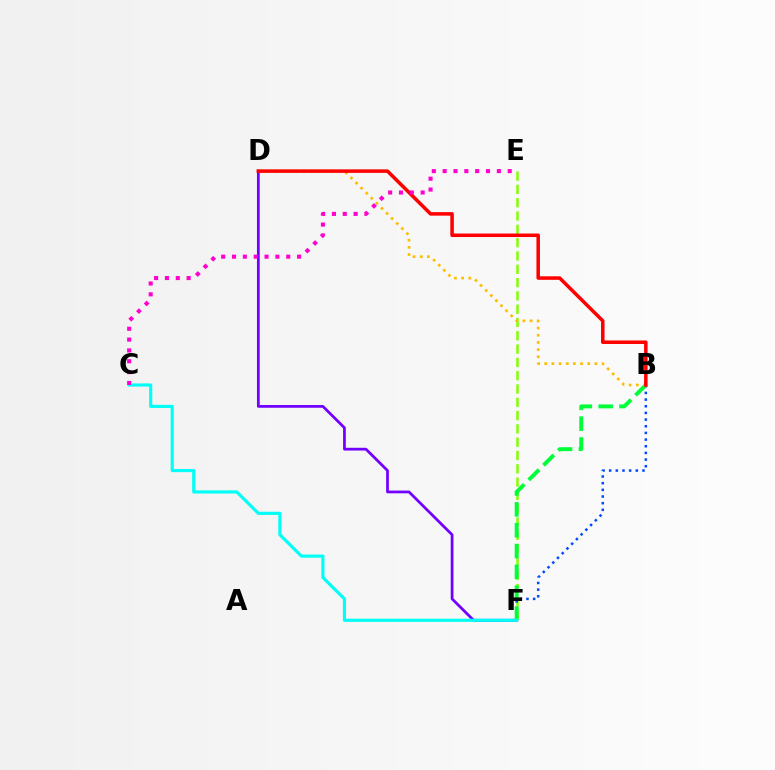{('D', 'F'): [{'color': '#7200ff', 'line_style': 'solid', 'thickness': 1.98}], ('E', 'F'): [{'color': '#84ff00', 'line_style': 'dashed', 'thickness': 1.81}], ('B', 'F'): [{'color': '#004bff', 'line_style': 'dotted', 'thickness': 1.81}, {'color': '#00ff39', 'line_style': 'dashed', 'thickness': 2.83}], ('B', 'D'): [{'color': '#ffbd00', 'line_style': 'dotted', 'thickness': 1.95}, {'color': '#ff0000', 'line_style': 'solid', 'thickness': 2.54}], ('C', 'F'): [{'color': '#00fff6', 'line_style': 'solid', 'thickness': 2.26}], ('C', 'E'): [{'color': '#ff00cf', 'line_style': 'dotted', 'thickness': 2.95}]}